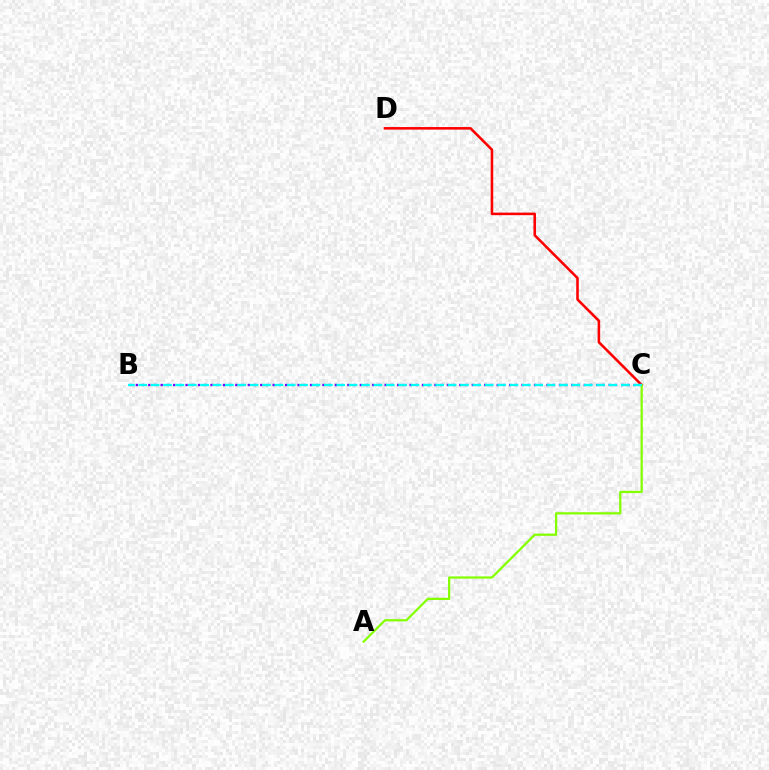{('C', 'D'): [{'color': '#ff0000', 'line_style': 'solid', 'thickness': 1.85}], ('B', 'C'): [{'color': '#7200ff', 'line_style': 'dotted', 'thickness': 1.69}, {'color': '#00fff6', 'line_style': 'dashed', 'thickness': 1.68}], ('A', 'C'): [{'color': '#84ff00', 'line_style': 'solid', 'thickness': 1.62}]}